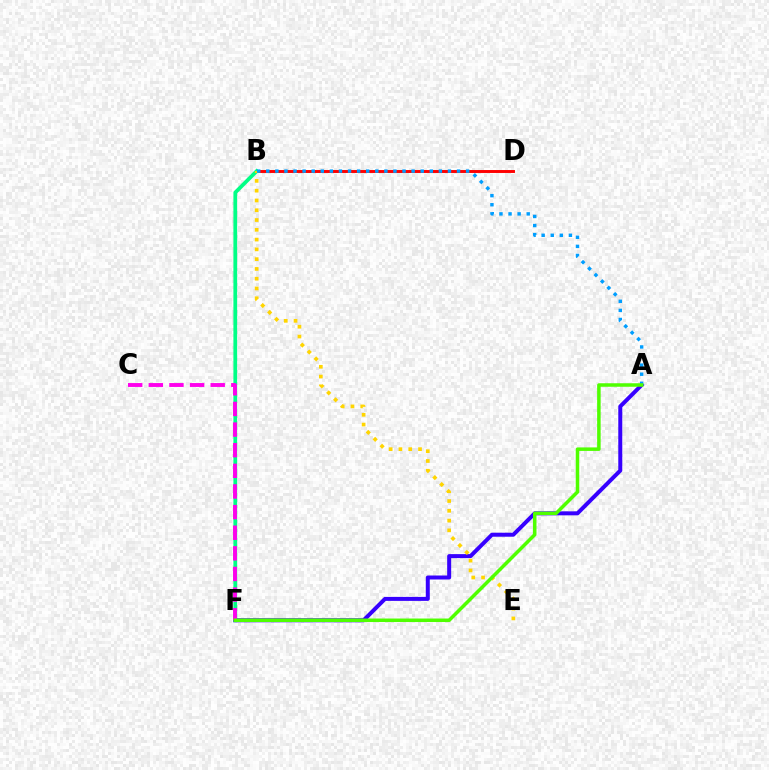{('B', 'D'): [{'color': '#ff0000', 'line_style': 'solid', 'thickness': 2.11}], ('B', 'F'): [{'color': '#00ff86', 'line_style': 'solid', 'thickness': 2.7}], ('A', 'F'): [{'color': '#3700ff', 'line_style': 'solid', 'thickness': 2.87}, {'color': '#4fff00', 'line_style': 'solid', 'thickness': 2.53}], ('C', 'F'): [{'color': '#ff00ed', 'line_style': 'dashed', 'thickness': 2.8}], ('B', 'E'): [{'color': '#ffd500', 'line_style': 'dotted', 'thickness': 2.66}], ('A', 'B'): [{'color': '#009eff', 'line_style': 'dotted', 'thickness': 2.47}]}